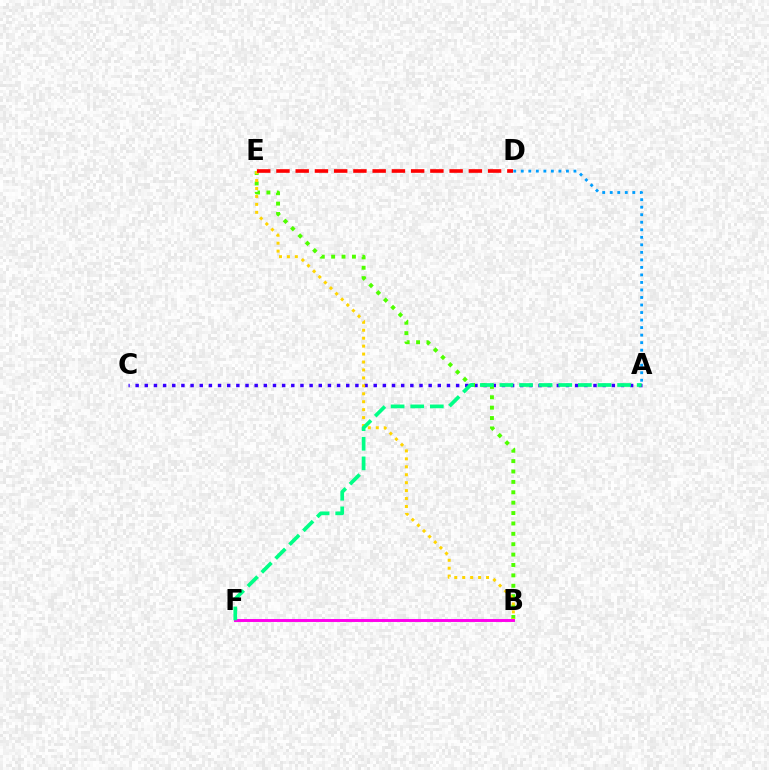{('A', 'C'): [{'color': '#3700ff', 'line_style': 'dotted', 'thickness': 2.49}], ('B', 'E'): [{'color': '#4fff00', 'line_style': 'dotted', 'thickness': 2.82}, {'color': '#ffd500', 'line_style': 'dotted', 'thickness': 2.16}], ('D', 'E'): [{'color': '#ff0000', 'line_style': 'dashed', 'thickness': 2.61}], ('B', 'F'): [{'color': '#ff00ed', 'line_style': 'solid', 'thickness': 2.11}], ('A', 'F'): [{'color': '#00ff86', 'line_style': 'dashed', 'thickness': 2.66}], ('A', 'D'): [{'color': '#009eff', 'line_style': 'dotted', 'thickness': 2.04}]}